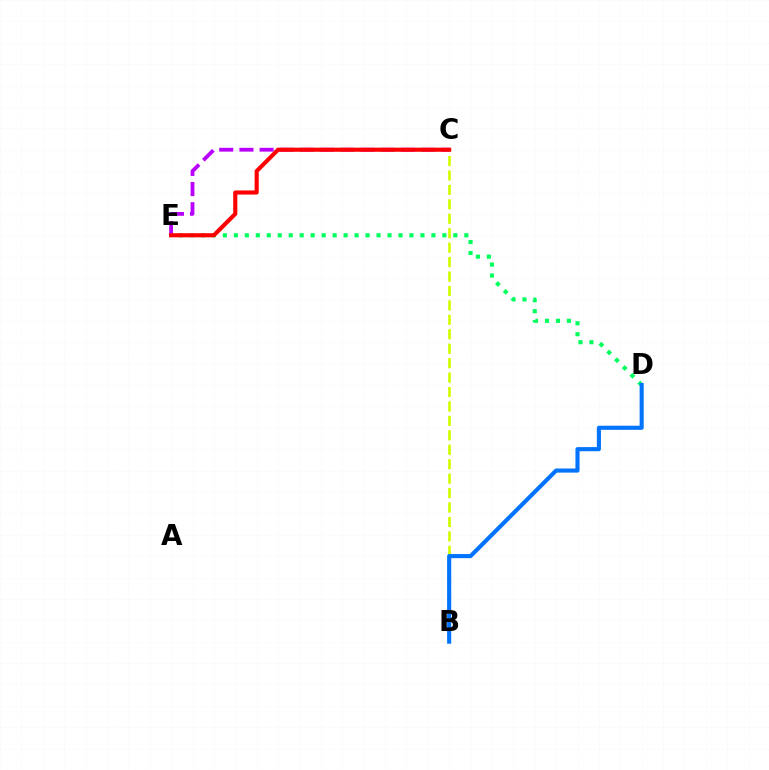{('B', 'C'): [{'color': '#d1ff00', 'line_style': 'dashed', 'thickness': 1.96}], ('D', 'E'): [{'color': '#00ff5c', 'line_style': 'dotted', 'thickness': 2.98}], ('C', 'E'): [{'color': '#b900ff', 'line_style': 'dashed', 'thickness': 2.74}, {'color': '#ff0000', 'line_style': 'solid', 'thickness': 2.96}], ('B', 'D'): [{'color': '#0074ff', 'line_style': 'solid', 'thickness': 2.96}]}